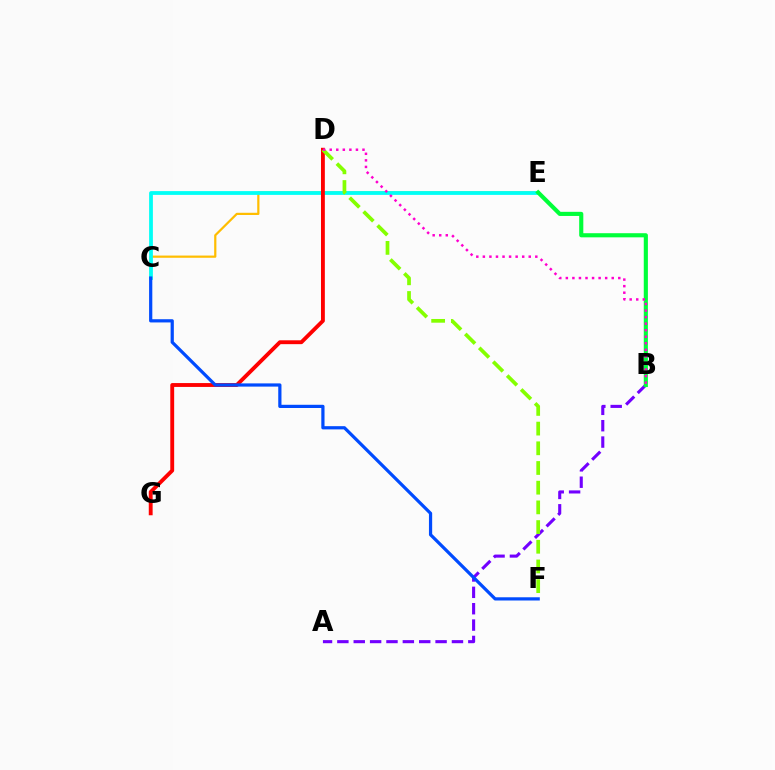{('C', 'E'): [{'color': '#ffbd00', 'line_style': 'solid', 'thickness': 1.59}, {'color': '#00fff6', 'line_style': 'solid', 'thickness': 2.72}], ('A', 'B'): [{'color': '#7200ff', 'line_style': 'dashed', 'thickness': 2.22}], ('D', 'G'): [{'color': '#ff0000', 'line_style': 'solid', 'thickness': 2.78}], ('B', 'E'): [{'color': '#00ff39', 'line_style': 'solid', 'thickness': 2.97}], ('D', 'F'): [{'color': '#84ff00', 'line_style': 'dashed', 'thickness': 2.68}], ('C', 'F'): [{'color': '#004bff', 'line_style': 'solid', 'thickness': 2.32}], ('B', 'D'): [{'color': '#ff00cf', 'line_style': 'dotted', 'thickness': 1.78}]}